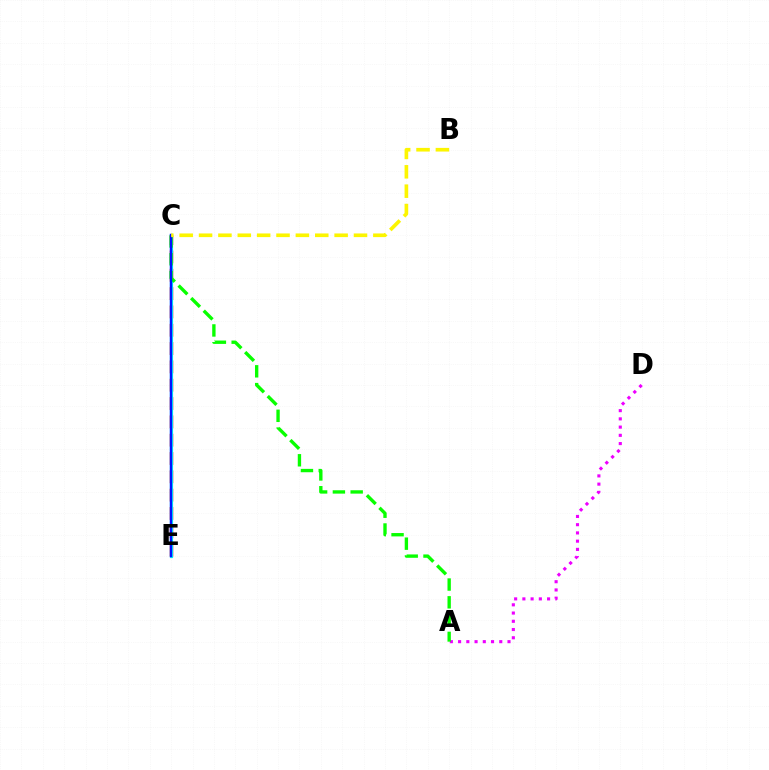{('C', 'E'): [{'color': '#ff0000', 'line_style': 'dashed', 'thickness': 2.49}, {'color': '#00fff6', 'line_style': 'solid', 'thickness': 2.3}, {'color': '#0010ff', 'line_style': 'solid', 'thickness': 1.74}], ('A', 'D'): [{'color': '#ee00ff', 'line_style': 'dotted', 'thickness': 2.24}], ('A', 'C'): [{'color': '#08ff00', 'line_style': 'dashed', 'thickness': 2.42}], ('B', 'C'): [{'color': '#fcf500', 'line_style': 'dashed', 'thickness': 2.63}]}